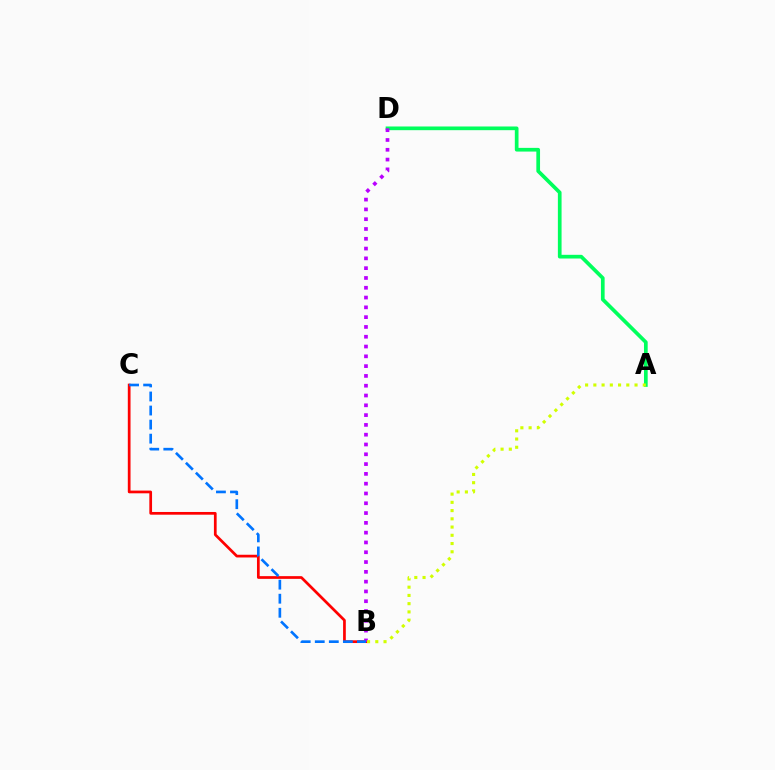{('B', 'C'): [{'color': '#ff0000', 'line_style': 'solid', 'thickness': 1.96}, {'color': '#0074ff', 'line_style': 'dashed', 'thickness': 1.91}], ('A', 'D'): [{'color': '#00ff5c', 'line_style': 'solid', 'thickness': 2.66}], ('B', 'D'): [{'color': '#b900ff', 'line_style': 'dotted', 'thickness': 2.66}], ('A', 'B'): [{'color': '#d1ff00', 'line_style': 'dotted', 'thickness': 2.24}]}